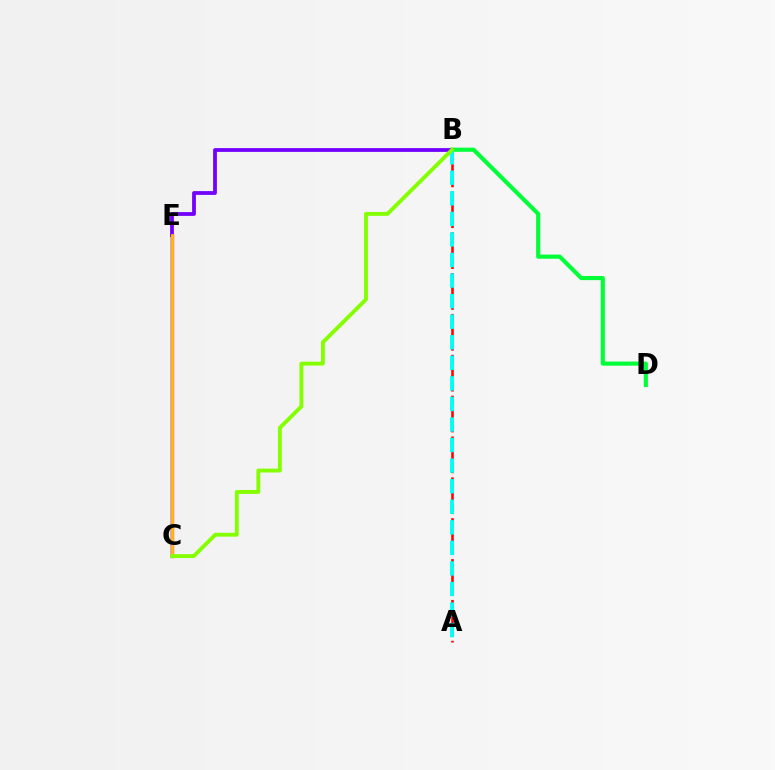{('C', 'E'): [{'color': '#004bff', 'line_style': 'solid', 'thickness': 1.75}, {'color': '#ff00cf', 'line_style': 'solid', 'thickness': 2.41}, {'color': '#ffbd00', 'line_style': 'solid', 'thickness': 2.06}], ('B', 'D'): [{'color': '#00ff39', 'line_style': 'solid', 'thickness': 2.98}], ('A', 'B'): [{'color': '#ff0000', 'line_style': 'dashed', 'thickness': 1.85}, {'color': '#00fff6', 'line_style': 'dashed', 'thickness': 2.79}], ('B', 'E'): [{'color': '#7200ff', 'line_style': 'solid', 'thickness': 2.72}], ('B', 'C'): [{'color': '#84ff00', 'line_style': 'solid', 'thickness': 2.78}]}